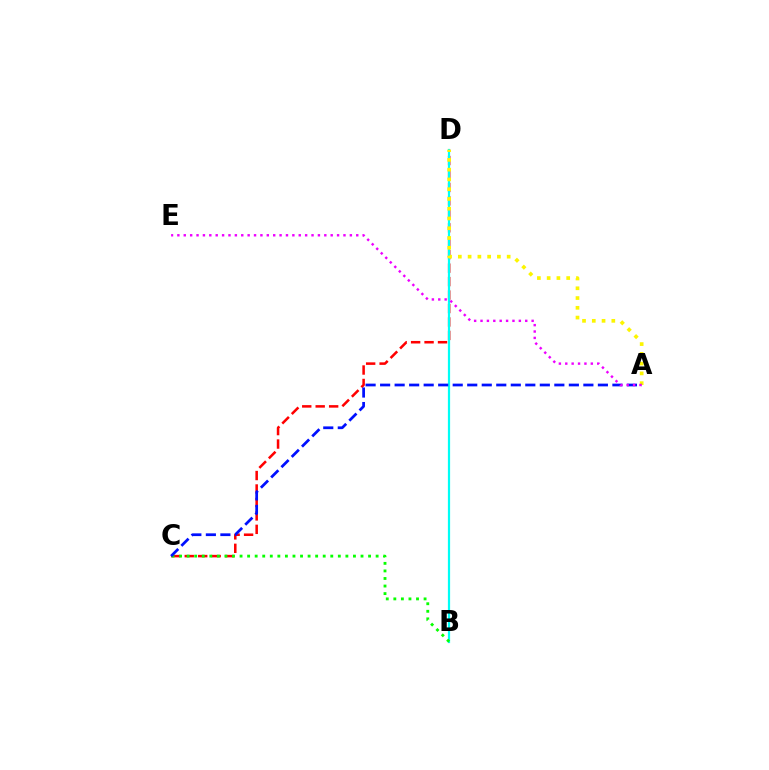{('C', 'D'): [{'color': '#ff0000', 'line_style': 'dashed', 'thickness': 1.83}], ('B', 'D'): [{'color': '#00fff6', 'line_style': 'solid', 'thickness': 1.6}], ('A', 'D'): [{'color': '#fcf500', 'line_style': 'dotted', 'thickness': 2.65}], ('B', 'C'): [{'color': '#08ff00', 'line_style': 'dotted', 'thickness': 2.05}], ('A', 'C'): [{'color': '#0010ff', 'line_style': 'dashed', 'thickness': 1.97}], ('A', 'E'): [{'color': '#ee00ff', 'line_style': 'dotted', 'thickness': 1.74}]}